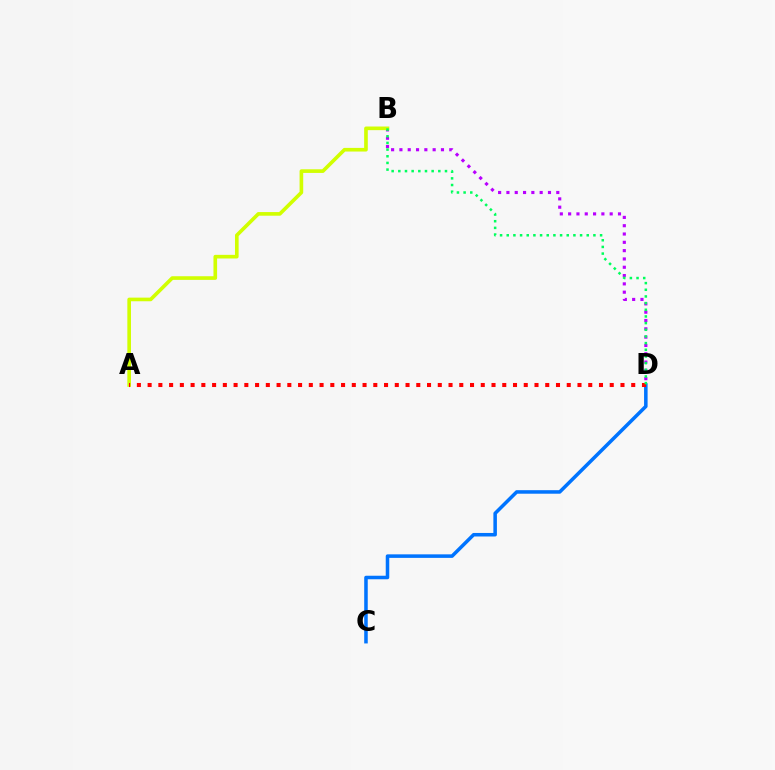{('C', 'D'): [{'color': '#0074ff', 'line_style': 'solid', 'thickness': 2.54}], ('B', 'D'): [{'color': '#b900ff', 'line_style': 'dotted', 'thickness': 2.26}, {'color': '#00ff5c', 'line_style': 'dotted', 'thickness': 1.81}], ('A', 'B'): [{'color': '#d1ff00', 'line_style': 'solid', 'thickness': 2.62}], ('A', 'D'): [{'color': '#ff0000', 'line_style': 'dotted', 'thickness': 2.92}]}